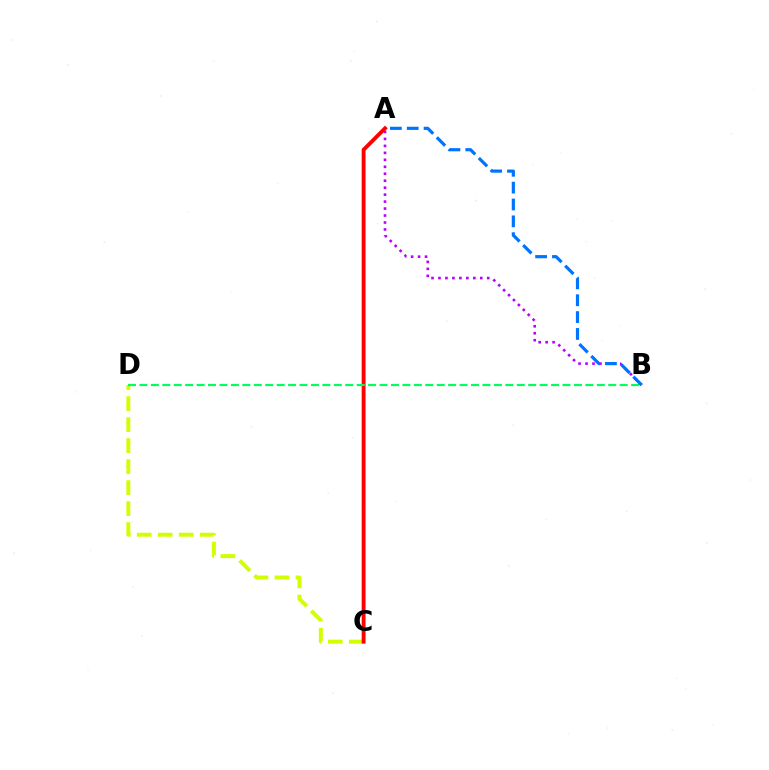{('A', 'B'): [{'color': '#b900ff', 'line_style': 'dotted', 'thickness': 1.89}, {'color': '#0074ff', 'line_style': 'dashed', 'thickness': 2.29}], ('C', 'D'): [{'color': '#d1ff00', 'line_style': 'dashed', 'thickness': 2.85}], ('A', 'C'): [{'color': '#ff0000', 'line_style': 'solid', 'thickness': 2.78}], ('B', 'D'): [{'color': '#00ff5c', 'line_style': 'dashed', 'thickness': 1.55}]}